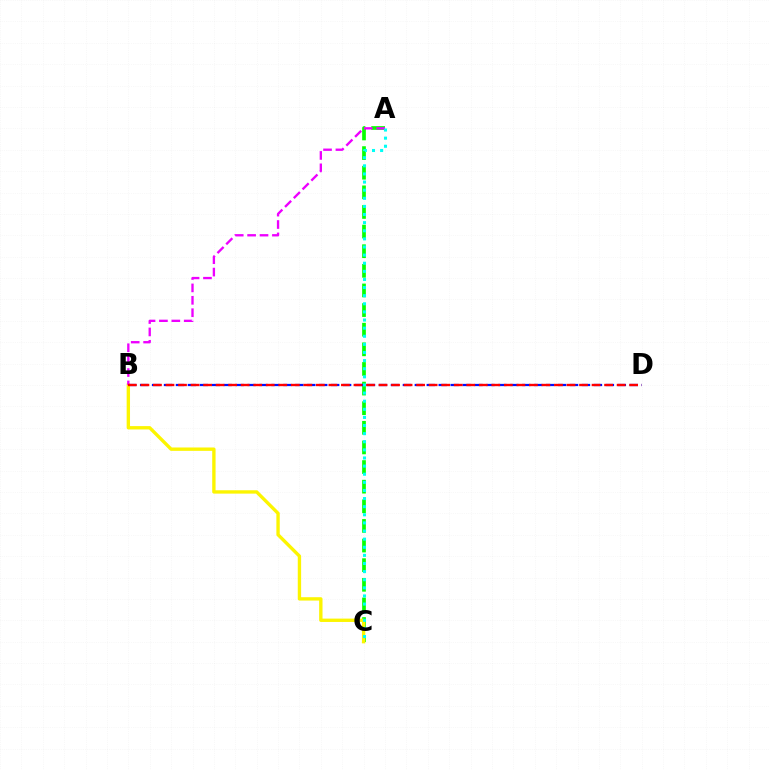{('A', 'C'): [{'color': '#08ff00', 'line_style': 'dashed', 'thickness': 2.67}, {'color': '#00fff6', 'line_style': 'dotted', 'thickness': 2.2}], ('B', 'D'): [{'color': '#0010ff', 'line_style': 'dashed', 'thickness': 1.62}, {'color': '#ff0000', 'line_style': 'dashed', 'thickness': 1.7}], ('B', 'C'): [{'color': '#fcf500', 'line_style': 'solid', 'thickness': 2.42}], ('A', 'B'): [{'color': '#ee00ff', 'line_style': 'dashed', 'thickness': 1.68}]}